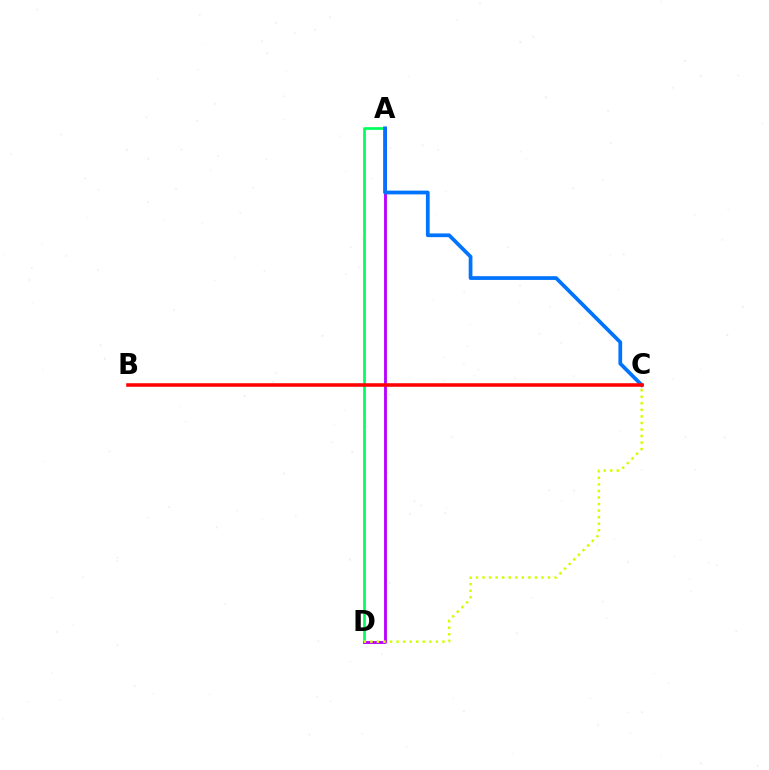{('A', 'D'): [{'color': '#00ff5c', 'line_style': 'solid', 'thickness': 1.96}, {'color': '#b900ff', 'line_style': 'solid', 'thickness': 2.05}], ('A', 'C'): [{'color': '#0074ff', 'line_style': 'solid', 'thickness': 2.69}], ('C', 'D'): [{'color': '#d1ff00', 'line_style': 'dotted', 'thickness': 1.78}], ('B', 'C'): [{'color': '#ff0000', 'line_style': 'solid', 'thickness': 2.55}]}